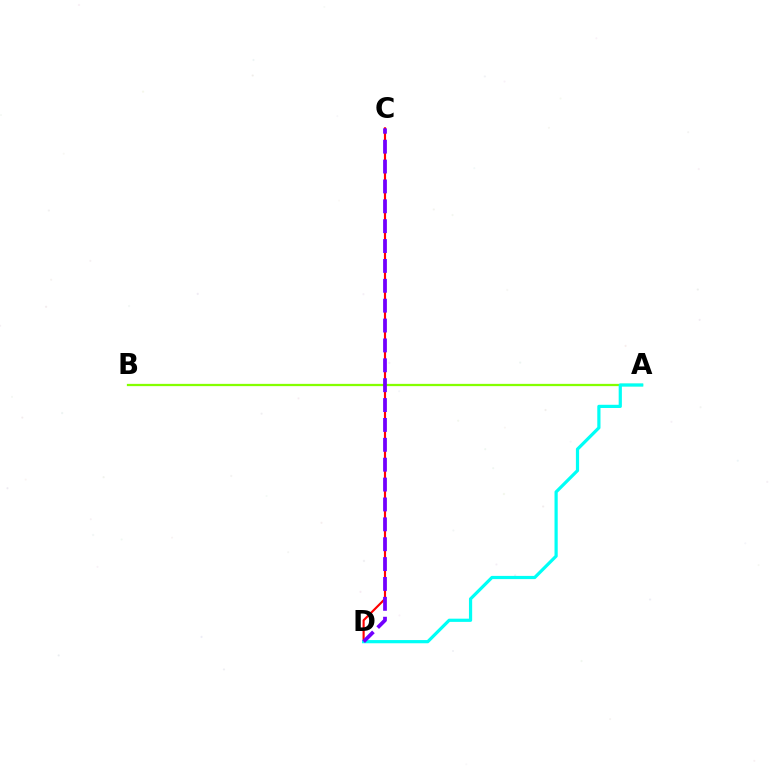{('A', 'B'): [{'color': '#84ff00', 'line_style': 'solid', 'thickness': 1.63}], ('C', 'D'): [{'color': '#ff0000', 'line_style': 'solid', 'thickness': 1.54}, {'color': '#7200ff', 'line_style': 'dashed', 'thickness': 2.7}], ('A', 'D'): [{'color': '#00fff6', 'line_style': 'solid', 'thickness': 2.31}]}